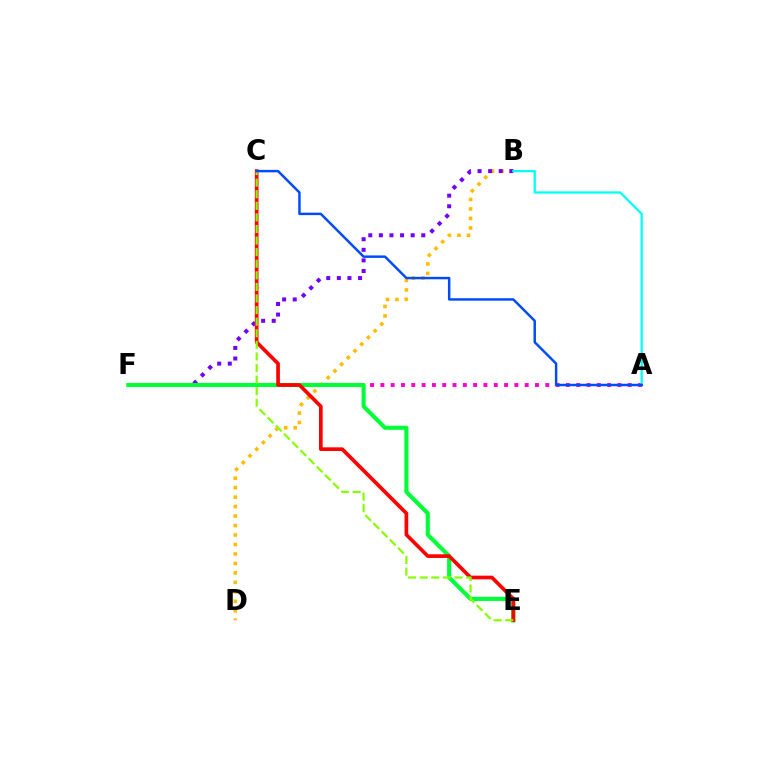{('B', 'D'): [{'color': '#ffbd00', 'line_style': 'dotted', 'thickness': 2.57}], ('A', 'F'): [{'color': '#ff00cf', 'line_style': 'dotted', 'thickness': 2.8}], ('B', 'F'): [{'color': '#7200ff', 'line_style': 'dotted', 'thickness': 2.88}], ('E', 'F'): [{'color': '#00ff39', 'line_style': 'solid', 'thickness': 2.96}], ('A', 'B'): [{'color': '#00fff6', 'line_style': 'solid', 'thickness': 1.64}], ('C', 'E'): [{'color': '#ff0000', 'line_style': 'solid', 'thickness': 2.65}, {'color': '#84ff00', 'line_style': 'dashed', 'thickness': 1.57}], ('A', 'C'): [{'color': '#004bff', 'line_style': 'solid', 'thickness': 1.77}]}